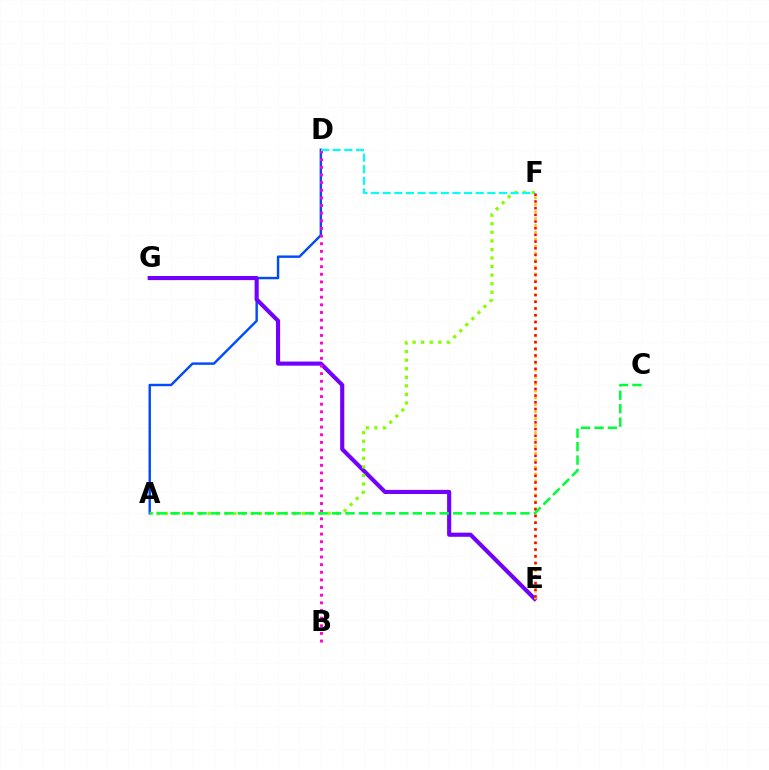{('A', 'D'): [{'color': '#004bff', 'line_style': 'solid', 'thickness': 1.75}], ('E', 'G'): [{'color': '#7200ff', 'line_style': 'solid', 'thickness': 2.96}], ('B', 'D'): [{'color': '#ff00cf', 'line_style': 'dotted', 'thickness': 2.08}], ('E', 'F'): [{'color': '#ffbd00', 'line_style': 'dotted', 'thickness': 1.88}, {'color': '#ff0000', 'line_style': 'dotted', 'thickness': 1.82}], ('A', 'F'): [{'color': '#84ff00', 'line_style': 'dotted', 'thickness': 2.33}], ('D', 'F'): [{'color': '#00fff6', 'line_style': 'dashed', 'thickness': 1.58}], ('A', 'C'): [{'color': '#00ff39', 'line_style': 'dashed', 'thickness': 1.83}]}